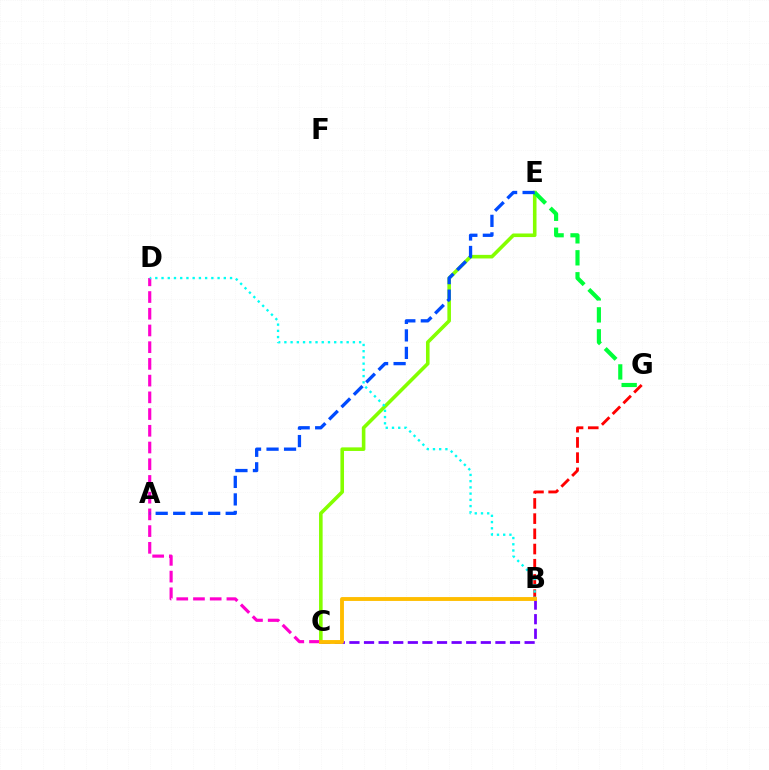{('C', 'E'): [{'color': '#84ff00', 'line_style': 'solid', 'thickness': 2.58}], ('C', 'D'): [{'color': '#ff00cf', 'line_style': 'dashed', 'thickness': 2.27}], ('B', 'G'): [{'color': '#ff0000', 'line_style': 'dashed', 'thickness': 2.07}], ('B', 'D'): [{'color': '#00fff6', 'line_style': 'dotted', 'thickness': 1.69}], ('E', 'G'): [{'color': '#00ff39', 'line_style': 'dashed', 'thickness': 2.98}], ('B', 'C'): [{'color': '#7200ff', 'line_style': 'dashed', 'thickness': 1.98}, {'color': '#ffbd00', 'line_style': 'solid', 'thickness': 2.78}], ('A', 'E'): [{'color': '#004bff', 'line_style': 'dashed', 'thickness': 2.38}]}